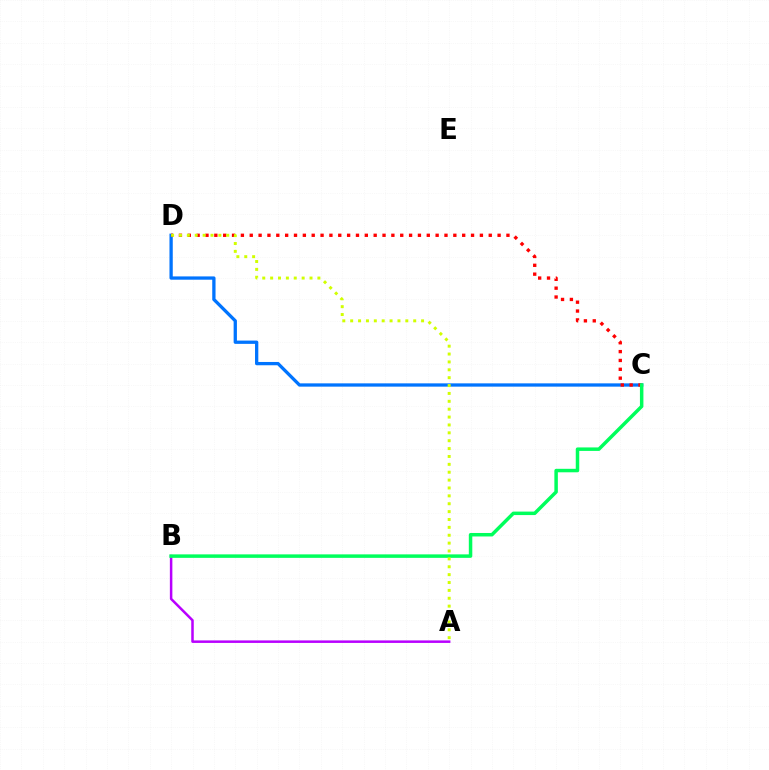{('A', 'B'): [{'color': '#b900ff', 'line_style': 'solid', 'thickness': 1.8}], ('C', 'D'): [{'color': '#0074ff', 'line_style': 'solid', 'thickness': 2.37}, {'color': '#ff0000', 'line_style': 'dotted', 'thickness': 2.41}], ('B', 'C'): [{'color': '#00ff5c', 'line_style': 'solid', 'thickness': 2.51}], ('A', 'D'): [{'color': '#d1ff00', 'line_style': 'dotted', 'thickness': 2.14}]}